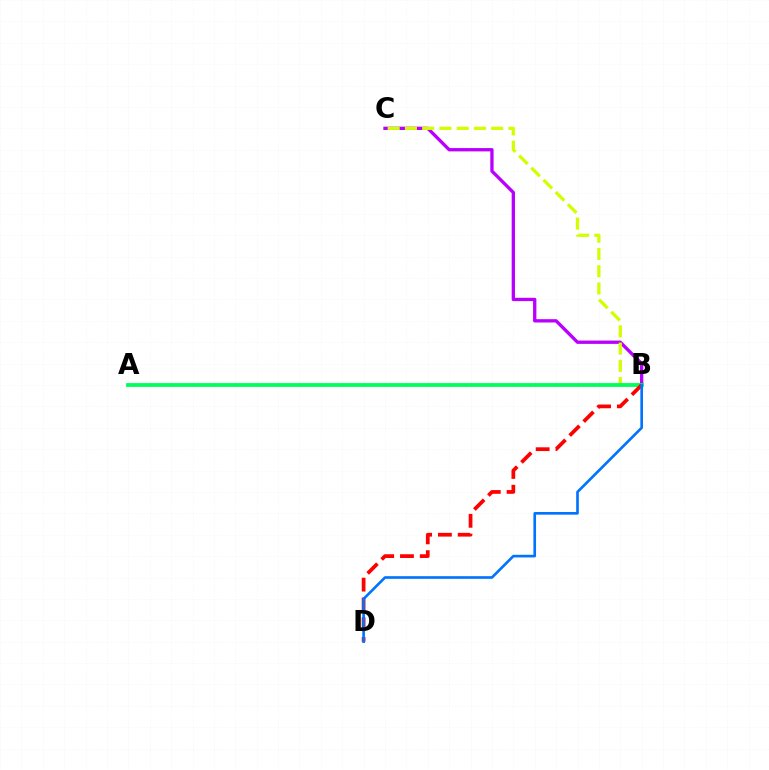{('B', 'C'): [{'color': '#b900ff', 'line_style': 'solid', 'thickness': 2.39}, {'color': '#d1ff00', 'line_style': 'dashed', 'thickness': 2.34}], ('A', 'B'): [{'color': '#00ff5c', 'line_style': 'solid', 'thickness': 2.76}], ('B', 'D'): [{'color': '#ff0000', 'line_style': 'dashed', 'thickness': 2.69}, {'color': '#0074ff', 'line_style': 'solid', 'thickness': 1.91}]}